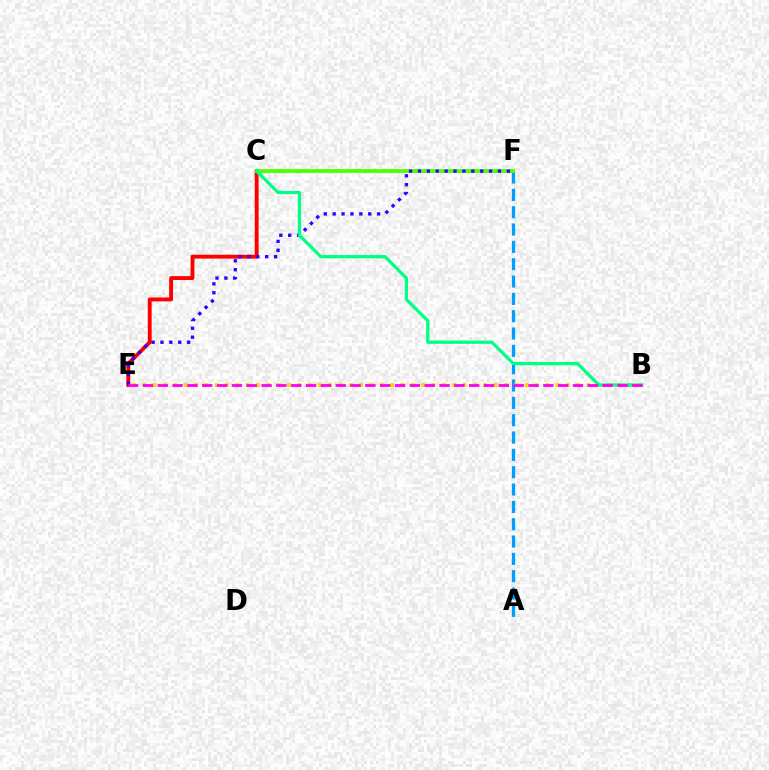{('A', 'F'): [{'color': '#009eff', 'line_style': 'dashed', 'thickness': 2.35}], ('C', 'E'): [{'color': '#ff0000', 'line_style': 'solid', 'thickness': 2.8}], ('C', 'F'): [{'color': '#4fff00', 'line_style': 'solid', 'thickness': 2.72}], ('B', 'E'): [{'color': '#ffd500', 'line_style': 'dotted', 'thickness': 2.81}, {'color': '#ff00ed', 'line_style': 'dashed', 'thickness': 2.01}], ('E', 'F'): [{'color': '#3700ff', 'line_style': 'dotted', 'thickness': 2.41}], ('B', 'C'): [{'color': '#00ff86', 'line_style': 'solid', 'thickness': 2.35}]}